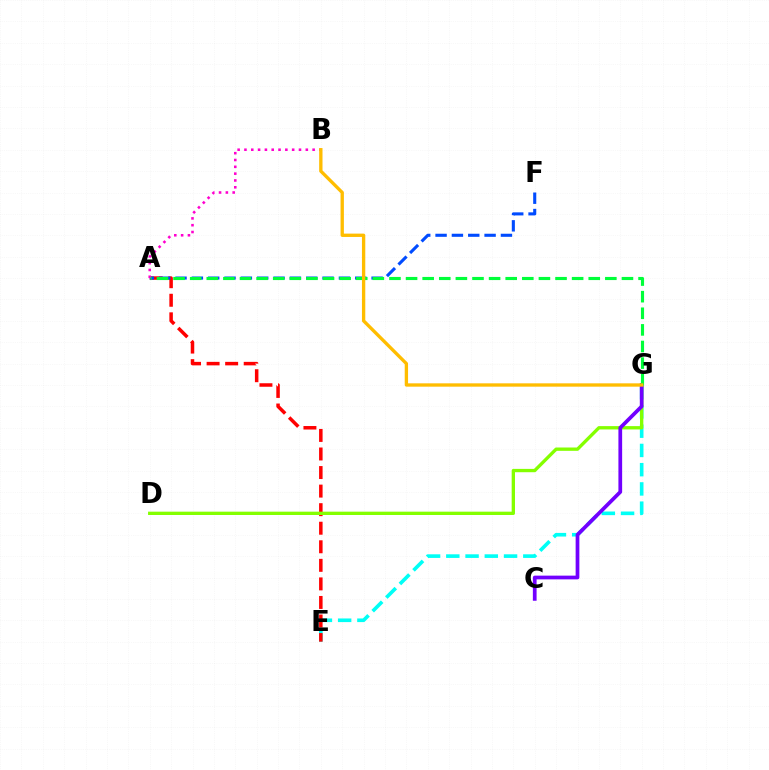{('E', 'G'): [{'color': '#00fff6', 'line_style': 'dashed', 'thickness': 2.61}], ('A', 'E'): [{'color': '#ff0000', 'line_style': 'dashed', 'thickness': 2.52}], ('A', 'F'): [{'color': '#004bff', 'line_style': 'dashed', 'thickness': 2.22}], ('D', 'G'): [{'color': '#84ff00', 'line_style': 'solid', 'thickness': 2.4}], ('A', 'B'): [{'color': '#ff00cf', 'line_style': 'dotted', 'thickness': 1.85}], ('C', 'G'): [{'color': '#7200ff', 'line_style': 'solid', 'thickness': 2.68}], ('A', 'G'): [{'color': '#00ff39', 'line_style': 'dashed', 'thickness': 2.26}], ('B', 'G'): [{'color': '#ffbd00', 'line_style': 'solid', 'thickness': 2.4}]}